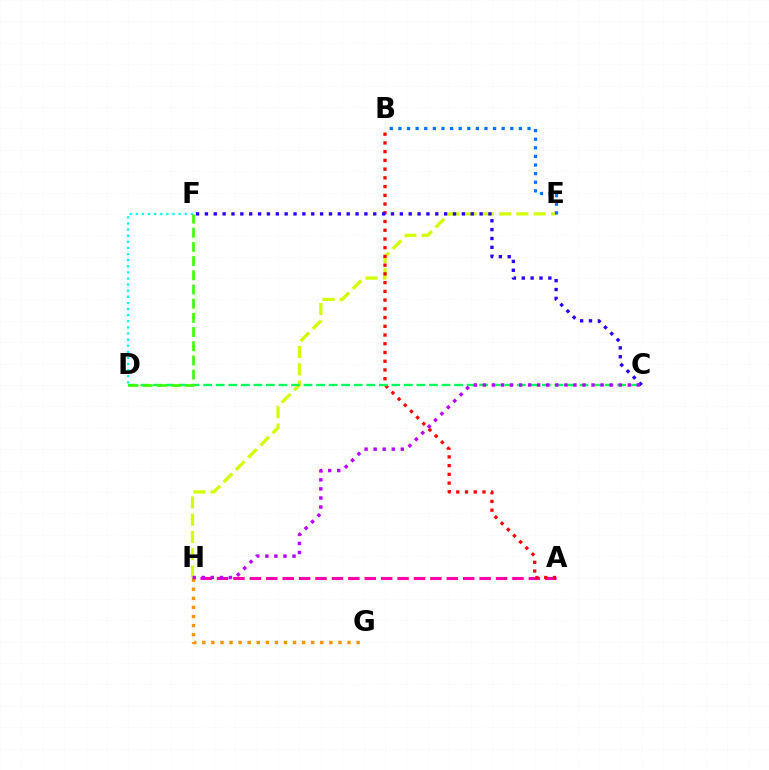{('E', 'H'): [{'color': '#d1ff00', 'line_style': 'dashed', 'thickness': 2.35}], ('A', 'H'): [{'color': '#ff00ac', 'line_style': 'dashed', 'thickness': 2.23}], ('D', 'F'): [{'color': '#00fff6', 'line_style': 'dotted', 'thickness': 1.66}, {'color': '#3dff00', 'line_style': 'dashed', 'thickness': 1.93}], ('G', 'H'): [{'color': '#ff9400', 'line_style': 'dotted', 'thickness': 2.47}], ('A', 'B'): [{'color': '#ff0000', 'line_style': 'dotted', 'thickness': 2.37}], ('C', 'F'): [{'color': '#2500ff', 'line_style': 'dotted', 'thickness': 2.41}], ('C', 'D'): [{'color': '#00ff5c', 'line_style': 'dashed', 'thickness': 1.7}], ('B', 'E'): [{'color': '#0074ff', 'line_style': 'dotted', 'thickness': 2.34}], ('C', 'H'): [{'color': '#b900ff', 'line_style': 'dotted', 'thickness': 2.46}]}